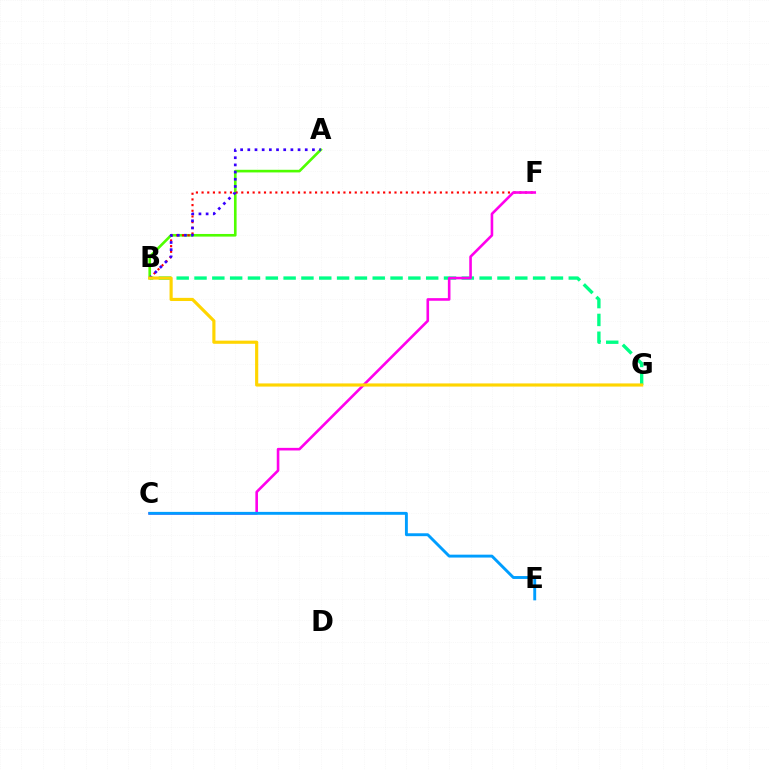{('B', 'G'): [{'color': '#00ff86', 'line_style': 'dashed', 'thickness': 2.42}, {'color': '#ffd500', 'line_style': 'solid', 'thickness': 2.27}], ('A', 'B'): [{'color': '#4fff00', 'line_style': 'solid', 'thickness': 1.9}, {'color': '#3700ff', 'line_style': 'dotted', 'thickness': 1.95}], ('B', 'F'): [{'color': '#ff0000', 'line_style': 'dotted', 'thickness': 1.54}], ('C', 'F'): [{'color': '#ff00ed', 'line_style': 'solid', 'thickness': 1.88}], ('C', 'E'): [{'color': '#009eff', 'line_style': 'solid', 'thickness': 2.08}]}